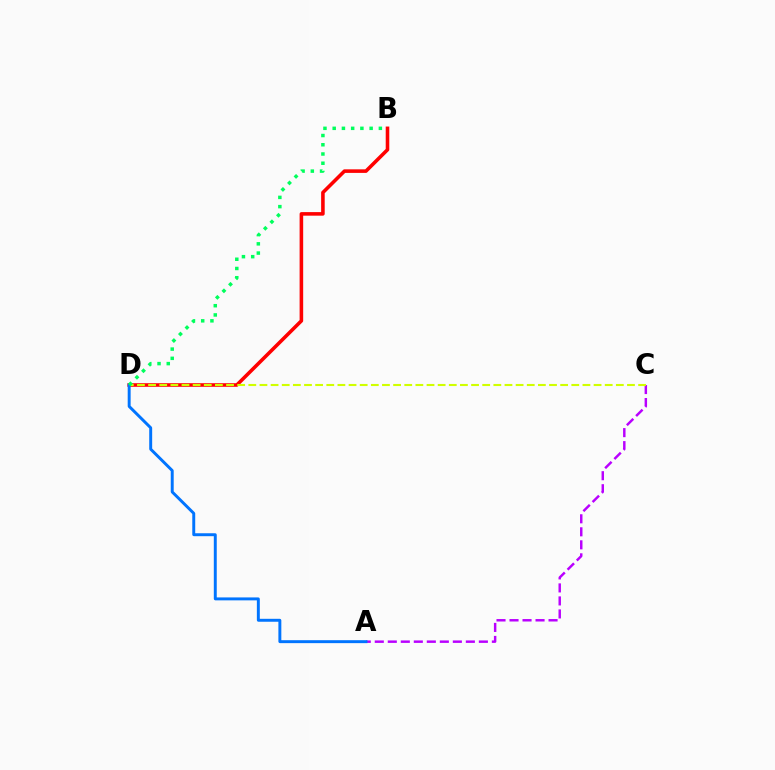{('A', 'C'): [{'color': '#b900ff', 'line_style': 'dashed', 'thickness': 1.77}], ('B', 'D'): [{'color': '#ff0000', 'line_style': 'solid', 'thickness': 2.57}, {'color': '#00ff5c', 'line_style': 'dotted', 'thickness': 2.51}], ('C', 'D'): [{'color': '#d1ff00', 'line_style': 'dashed', 'thickness': 1.51}], ('A', 'D'): [{'color': '#0074ff', 'line_style': 'solid', 'thickness': 2.12}]}